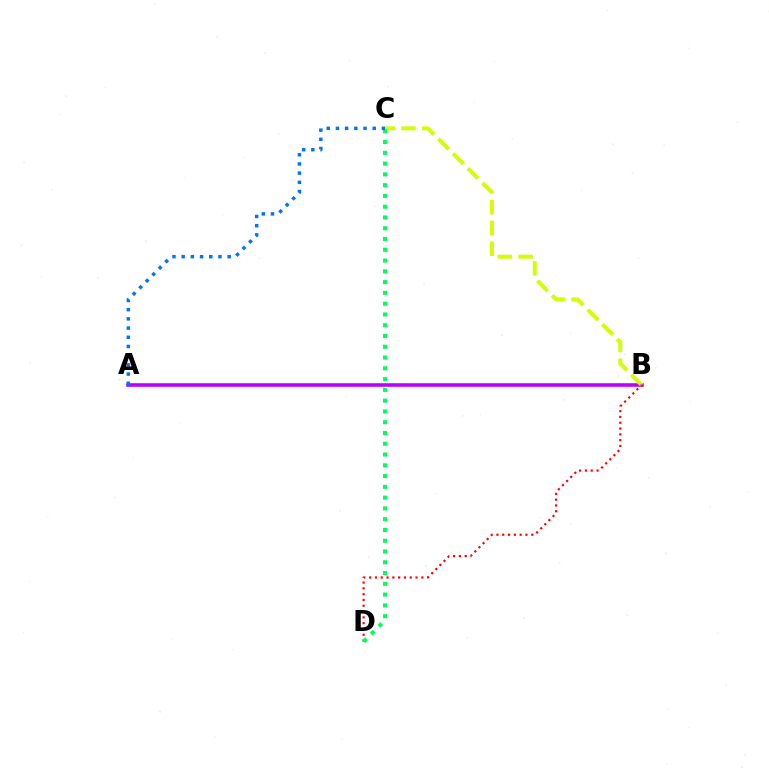{('A', 'B'): [{'color': '#b900ff', 'line_style': 'solid', 'thickness': 2.57}], ('B', 'C'): [{'color': '#d1ff00', 'line_style': 'dashed', 'thickness': 2.82}], ('B', 'D'): [{'color': '#ff0000', 'line_style': 'dotted', 'thickness': 1.58}], ('C', 'D'): [{'color': '#00ff5c', 'line_style': 'dotted', 'thickness': 2.93}], ('A', 'C'): [{'color': '#0074ff', 'line_style': 'dotted', 'thickness': 2.5}]}